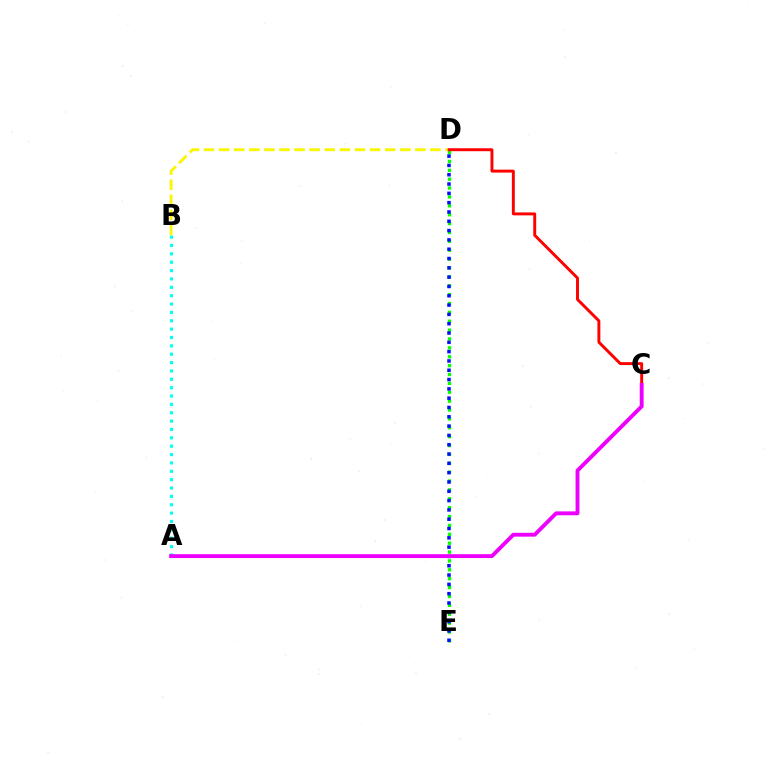{('B', 'D'): [{'color': '#fcf500', 'line_style': 'dashed', 'thickness': 2.05}], ('D', 'E'): [{'color': '#08ff00', 'line_style': 'dotted', 'thickness': 2.41}, {'color': '#0010ff', 'line_style': 'dotted', 'thickness': 2.53}], ('C', 'D'): [{'color': '#ff0000', 'line_style': 'solid', 'thickness': 2.11}], ('A', 'B'): [{'color': '#00fff6', 'line_style': 'dotted', 'thickness': 2.27}], ('A', 'C'): [{'color': '#ee00ff', 'line_style': 'solid', 'thickness': 2.79}]}